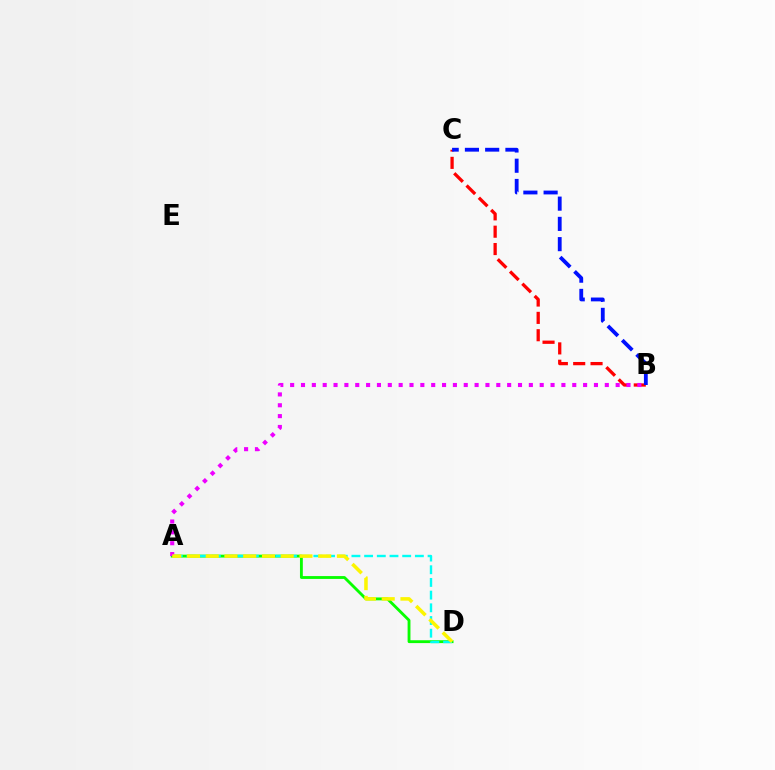{('B', 'C'): [{'color': '#ff0000', 'line_style': 'dashed', 'thickness': 2.36}, {'color': '#0010ff', 'line_style': 'dashed', 'thickness': 2.75}], ('A', 'D'): [{'color': '#08ff00', 'line_style': 'solid', 'thickness': 2.05}, {'color': '#00fff6', 'line_style': 'dashed', 'thickness': 1.72}, {'color': '#fcf500', 'line_style': 'dashed', 'thickness': 2.55}], ('A', 'B'): [{'color': '#ee00ff', 'line_style': 'dotted', 'thickness': 2.95}]}